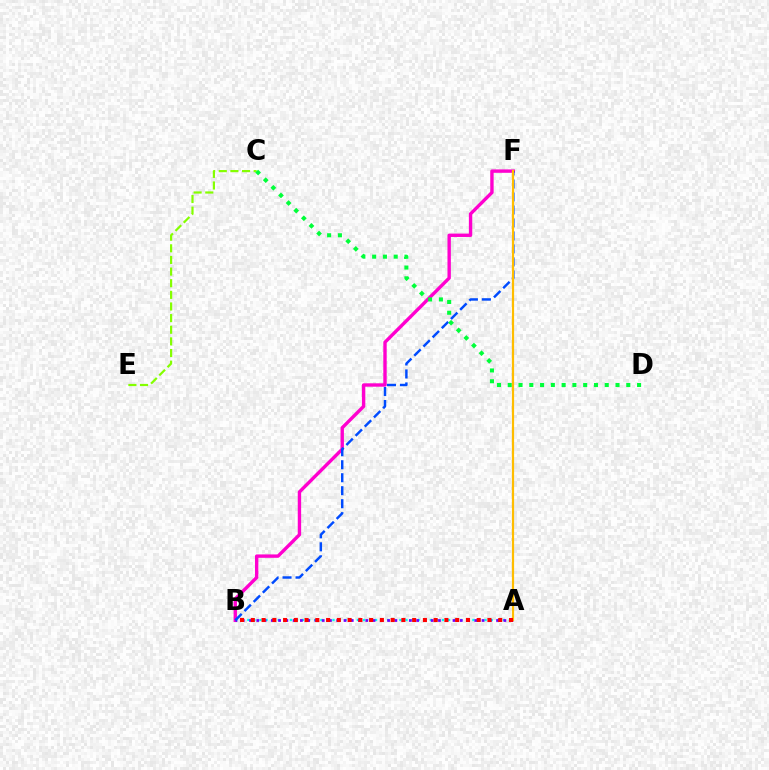{('A', 'B'): [{'color': '#00fff6', 'line_style': 'dotted', 'thickness': 1.65}, {'color': '#7200ff', 'line_style': 'dotted', 'thickness': 1.97}, {'color': '#ff0000', 'line_style': 'dotted', 'thickness': 2.92}], ('B', 'F'): [{'color': '#ff00cf', 'line_style': 'solid', 'thickness': 2.44}, {'color': '#004bff', 'line_style': 'dashed', 'thickness': 1.76}], ('C', 'E'): [{'color': '#84ff00', 'line_style': 'dashed', 'thickness': 1.58}], ('C', 'D'): [{'color': '#00ff39', 'line_style': 'dotted', 'thickness': 2.93}], ('A', 'F'): [{'color': '#ffbd00', 'line_style': 'solid', 'thickness': 1.59}]}